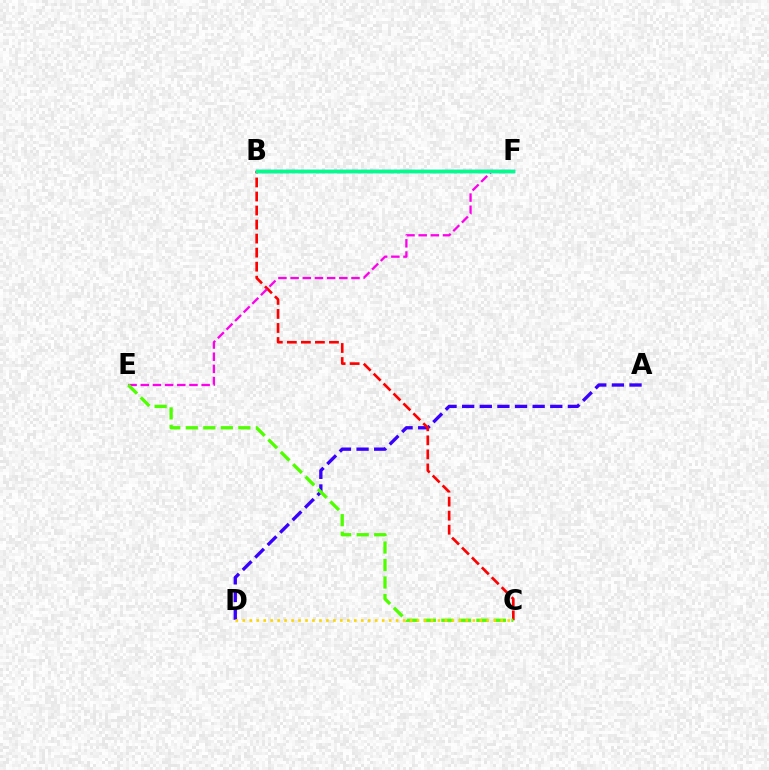{('A', 'D'): [{'color': '#3700ff', 'line_style': 'dashed', 'thickness': 2.39}], ('B', 'C'): [{'color': '#ff0000', 'line_style': 'dashed', 'thickness': 1.91}], ('B', 'F'): [{'color': '#009eff', 'line_style': 'solid', 'thickness': 2.46}, {'color': '#00ff86', 'line_style': 'solid', 'thickness': 2.44}], ('E', 'F'): [{'color': '#ff00ed', 'line_style': 'dashed', 'thickness': 1.65}], ('C', 'E'): [{'color': '#4fff00', 'line_style': 'dashed', 'thickness': 2.38}], ('C', 'D'): [{'color': '#ffd500', 'line_style': 'dotted', 'thickness': 1.89}]}